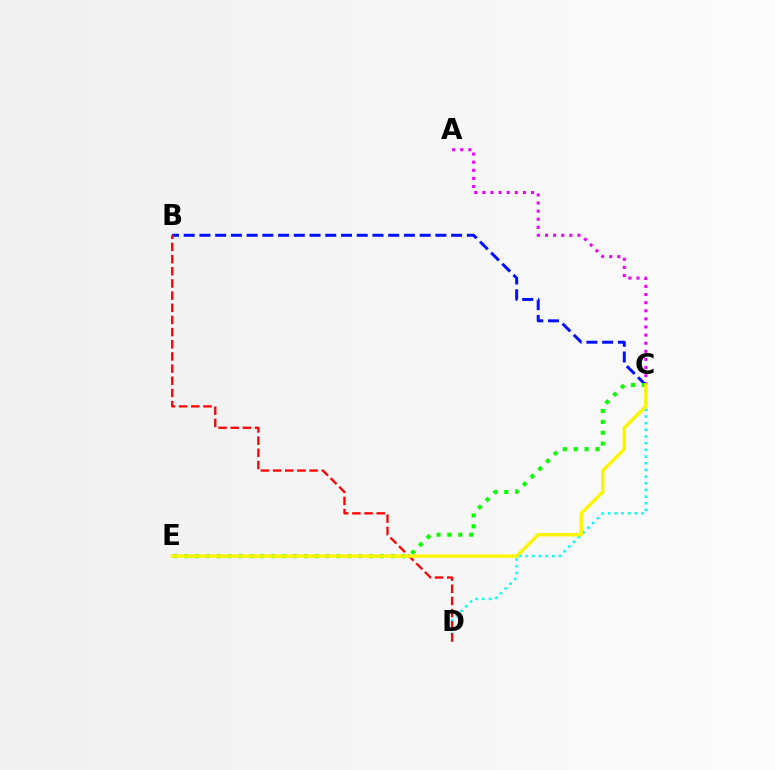{('A', 'C'): [{'color': '#ee00ff', 'line_style': 'dotted', 'thickness': 2.2}], ('C', 'D'): [{'color': '#00fff6', 'line_style': 'dotted', 'thickness': 1.82}], ('B', 'C'): [{'color': '#0010ff', 'line_style': 'dashed', 'thickness': 2.14}], ('B', 'D'): [{'color': '#ff0000', 'line_style': 'dashed', 'thickness': 1.65}], ('C', 'E'): [{'color': '#08ff00', 'line_style': 'dotted', 'thickness': 2.96}, {'color': '#fcf500', 'line_style': 'solid', 'thickness': 2.45}]}